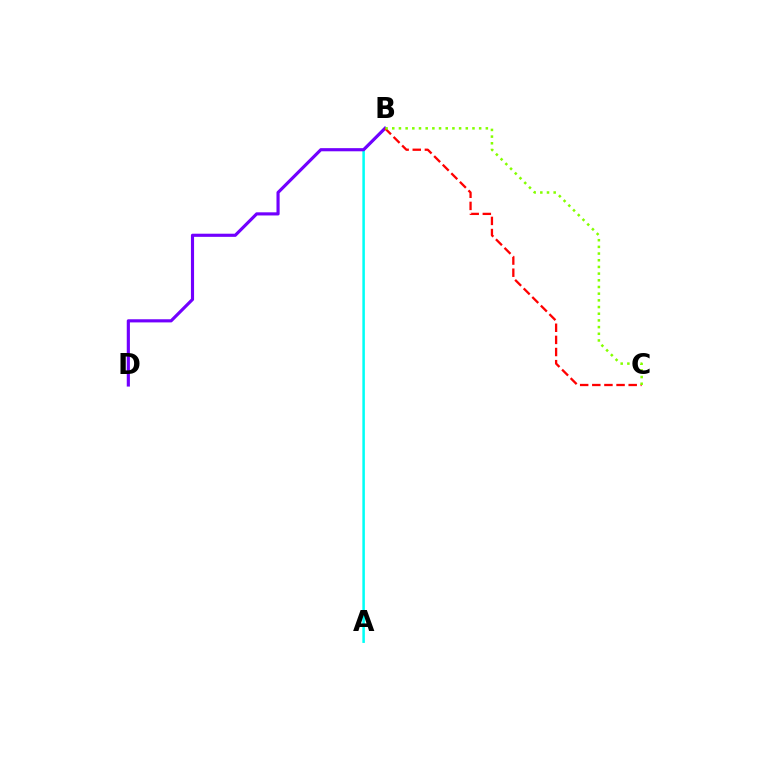{('A', 'B'): [{'color': '#00fff6', 'line_style': 'solid', 'thickness': 1.82}], ('B', 'D'): [{'color': '#7200ff', 'line_style': 'solid', 'thickness': 2.26}], ('B', 'C'): [{'color': '#ff0000', 'line_style': 'dashed', 'thickness': 1.65}, {'color': '#84ff00', 'line_style': 'dotted', 'thickness': 1.82}]}